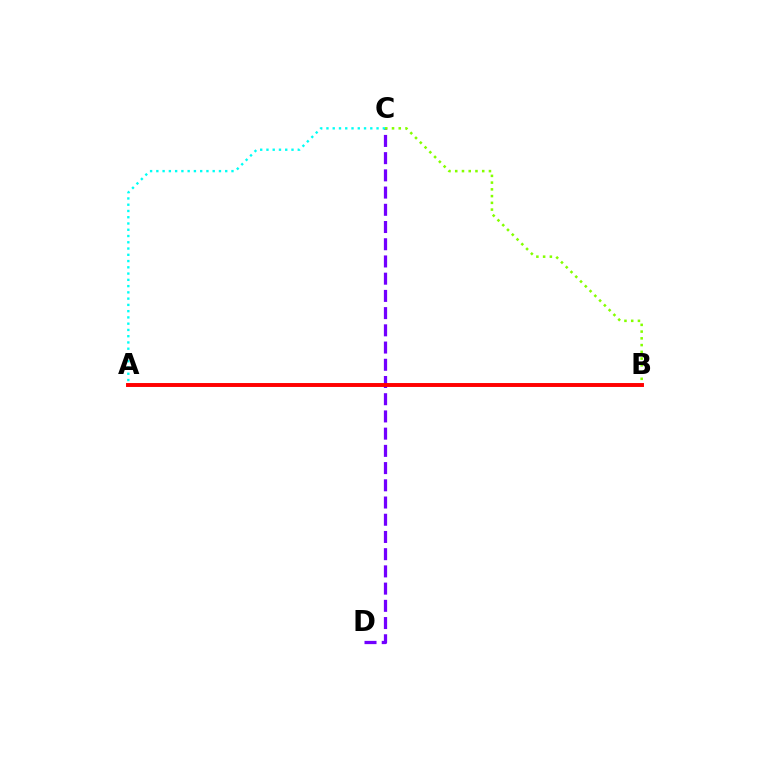{('C', 'D'): [{'color': '#7200ff', 'line_style': 'dashed', 'thickness': 2.34}], ('B', 'C'): [{'color': '#84ff00', 'line_style': 'dotted', 'thickness': 1.83}], ('A', 'C'): [{'color': '#00fff6', 'line_style': 'dotted', 'thickness': 1.7}], ('A', 'B'): [{'color': '#ff0000', 'line_style': 'solid', 'thickness': 2.83}]}